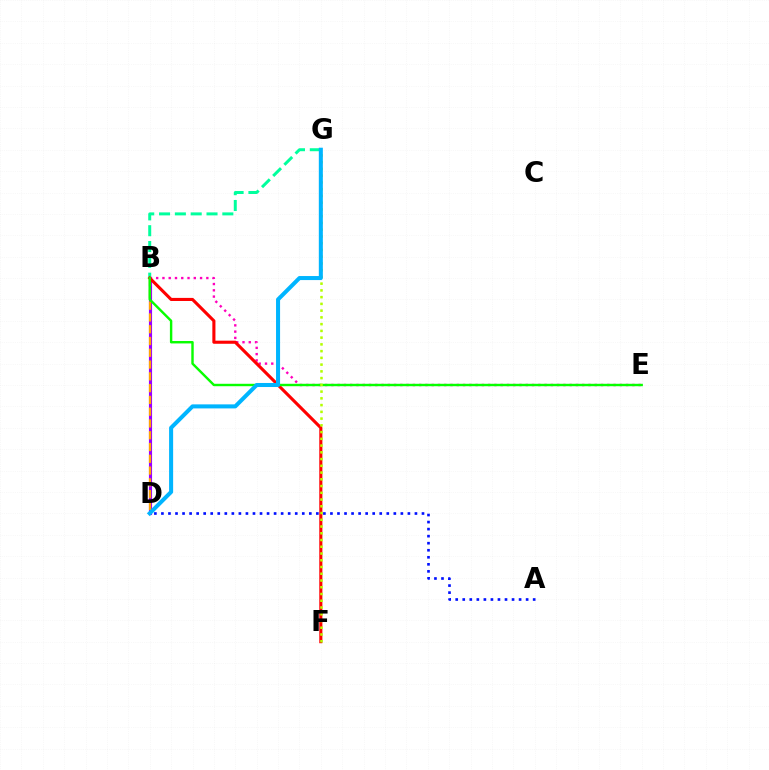{('B', 'G'): [{'color': '#00ff9d', 'line_style': 'dashed', 'thickness': 2.15}], ('A', 'D'): [{'color': '#0010ff', 'line_style': 'dotted', 'thickness': 1.91}], ('B', 'D'): [{'color': '#9b00ff', 'line_style': 'solid', 'thickness': 2.26}, {'color': '#ffa500', 'line_style': 'dashed', 'thickness': 1.6}], ('B', 'E'): [{'color': '#ff00bd', 'line_style': 'dotted', 'thickness': 1.7}, {'color': '#08ff00', 'line_style': 'solid', 'thickness': 1.74}], ('B', 'F'): [{'color': '#ff0000', 'line_style': 'solid', 'thickness': 2.23}], ('F', 'G'): [{'color': '#b3ff00', 'line_style': 'dotted', 'thickness': 1.83}], ('D', 'G'): [{'color': '#00b5ff', 'line_style': 'solid', 'thickness': 2.91}]}